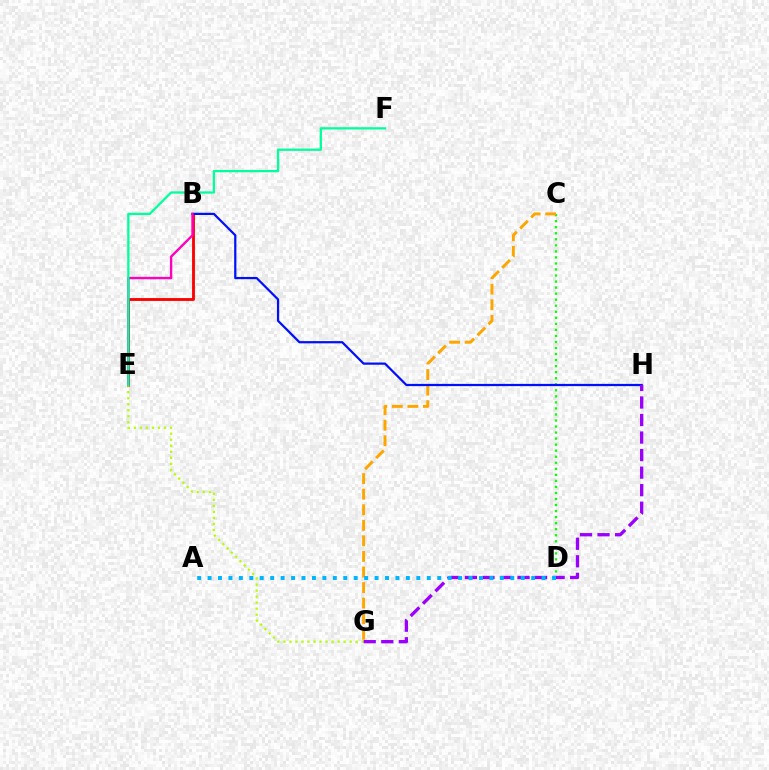{('C', 'D'): [{'color': '#08ff00', 'line_style': 'dotted', 'thickness': 1.64}], ('C', 'G'): [{'color': '#ffa500', 'line_style': 'dashed', 'thickness': 2.11}], ('B', 'E'): [{'color': '#ff0000', 'line_style': 'solid', 'thickness': 2.06}, {'color': '#ff00bd', 'line_style': 'solid', 'thickness': 1.71}], ('B', 'H'): [{'color': '#0010ff', 'line_style': 'solid', 'thickness': 1.6}], ('E', 'G'): [{'color': '#b3ff00', 'line_style': 'dotted', 'thickness': 1.64}], ('G', 'H'): [{'color': '#9b00ff', 'line_style': 'dashed', 'thickness': 2.38}], ('E', 'F'): [{'color': '#00ff9d', 'line_style': 'solid', 'thickness': 1.63}], ('A', 'D'): [{'color': '#00b5ff', 'line_style': 'dotted', 'thickness': 2.84}]}